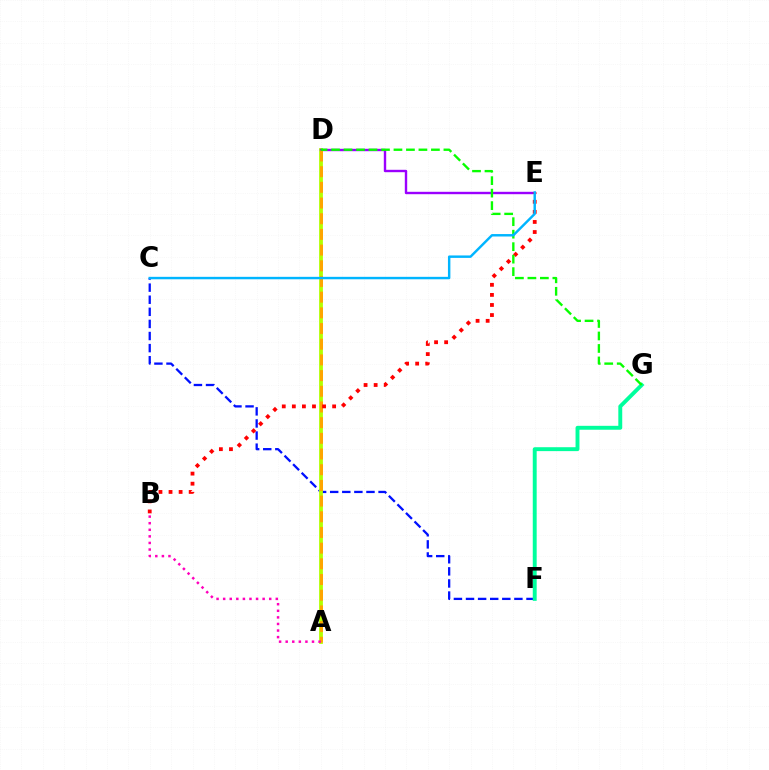{('C', 'F'): [{'color': '#0010ff', 'line_style': 'dashed', 'thickness': 1.64}], ('A', 'D'): [{'color': '#b3ff00', 'line_style': 'solid', 'thickness': 2.73}, {'color': '#ffa500', 'line_style': 'dashed', 'thickness': 2.13}], ('D', 'E'): [{'color': '#9b00ff', 'line_style': 'solid', 'thickness': 1.72}], ('F', 'G'): [{'color': '#00ff9d', 'line_style': 'solid', 'thickness': 2.82}], ('B', 'E'): [{'color': '#ff0000', 'line_style': 'dotted', 'thickness': 2.74}], ('A', 'B'): [{'color': '#ff00bd', 'line_style': 'dotted', 'thickness': 1.79}], ('D', 'G'): [{'color': '#08ff00', 'line_style': 'dashed', 'thickness': 1.7}], ('C', 'E'): [{'color': '#00b5ff', 'line_style': 'solid', 'thickness': 1.76}]}